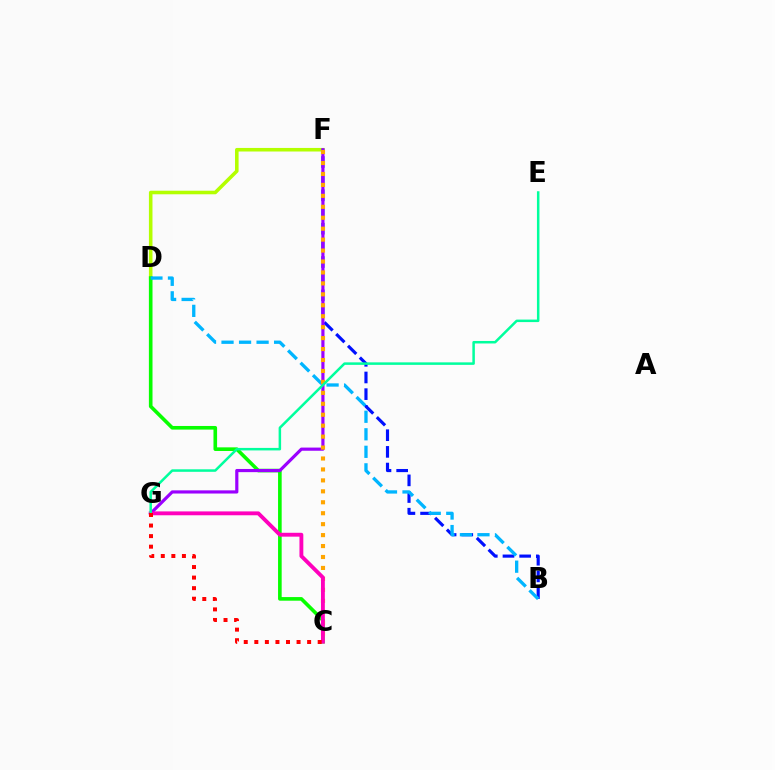{('D', 'F'): [{'color': '#b3ff00', 'line_style': 'solid', 'thickness': 2.57}], ('C', 'D'): [{'color': '#08ff00', 'line_style': 'solid', 'thickness': 2.61}], ('B', 'F'): [{'color': '#0010ff', 'line_style': 'dashed', 'thickness': 2.26}], ('F', 'G'): [{'color': '#9b00ff', 'line_style': 'solid', 'thickness': 2.28}], ('B', 'D'): [{'color': '#00b5ff', 'line_style': 'dashed', 'thickness': 2.38}], ('C', 'F'): [{'color': '#ffa500', 'line_style': 'dotted', 'thickness': 2.97}], ('C', 'G'): [{'color': '#ff00bd', 'line_style': 'solid', 'thickness': 2.78}, {'color': '#ff0000', 'line_style': 'dotted', 'thickness': 2.87}], ('E', 'G'): [{'color': '#00ff9d', 'line_style': 'solid', 'thickness': 1.8}]}